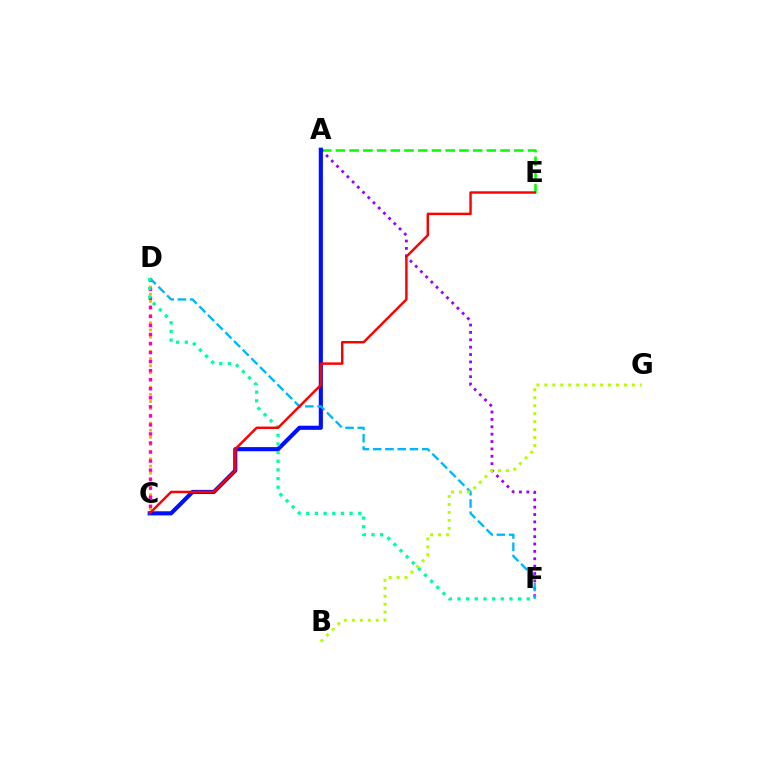{('C', 'D'): [{'color': '#ffa500', 'line_style': 'dotted', 'thickness': 1.95}, {'color': '#ff00bd', 'line_style': 'dotted', 'thickness': 2.46}], ('A', 'E'): [{'color': '#08ff00', 'line_style': 'dashed', 'thickness': 1.86}], ('A', 'F'): [{'color': '#9b00ff', 'line_style': 'dotted', 'thickness': 2.0}], ('A', 'C'): [{'color': '#0010ff', 'line_style': 'solid', 'thickness': 2.98}], ('D', 'F'): [{'color': '#00b5ff', 'line_style': 'dashed', 'thickness': 1.67}, {'color': '#00ff9d', 'line_style': 'dotted', 'thickness': 2.35}], ('C', 'E'): [{'color': '#ff0000', 'line_style': 'solid', 'thickness': 1.76}], ('B', 'G'): [{'color': '#b3ff00', 'line_style': 'dotted', 'thickness': 2.16}]}